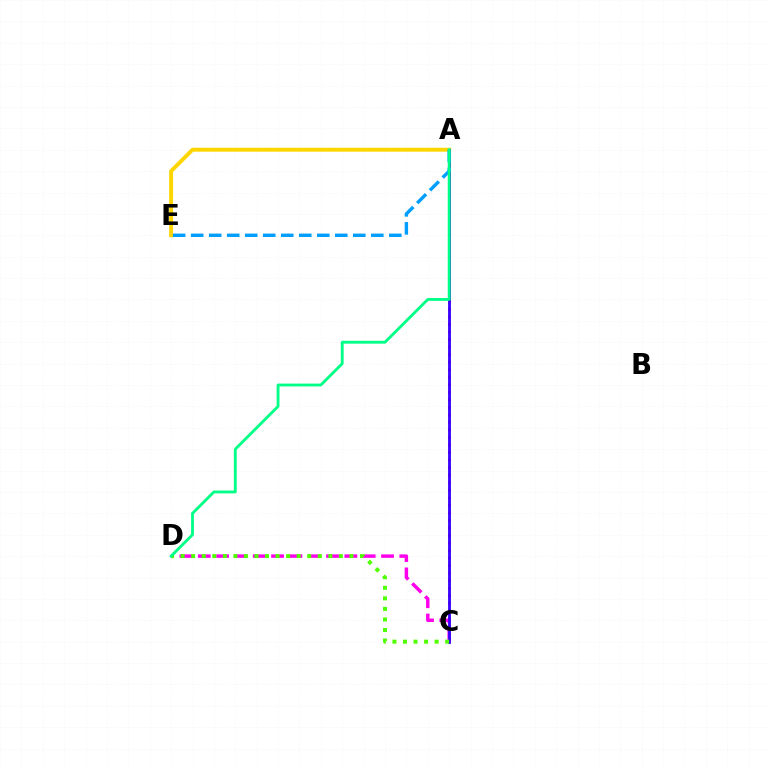{('A', 'C'): [{'color': '#ff0000', 'line_style': 'dotted', 'thickness': 2.05}, {'color': '#3700ff', 'line_style': 'solid', 'thickness': 2.02}], ('C', 'D'): [{'color': '#ff00ed', 'line_style': 'dashed', 'thickness': 2.49}, {'color': '#4fff00', 'line_style': 'dotted', 'thickness': 2.87}], ('A', 'E'): [{'color': '#ffd500', 'line_style': 'solid', 'thickness': 2.82}, {'color': '#009eff', 'line_style': 'dashed', 'thickness': 2.45}], ('A', 'D'): [{'color': '#00ff86', 'line_style': 'solid', 'thickness': 2.04}]}